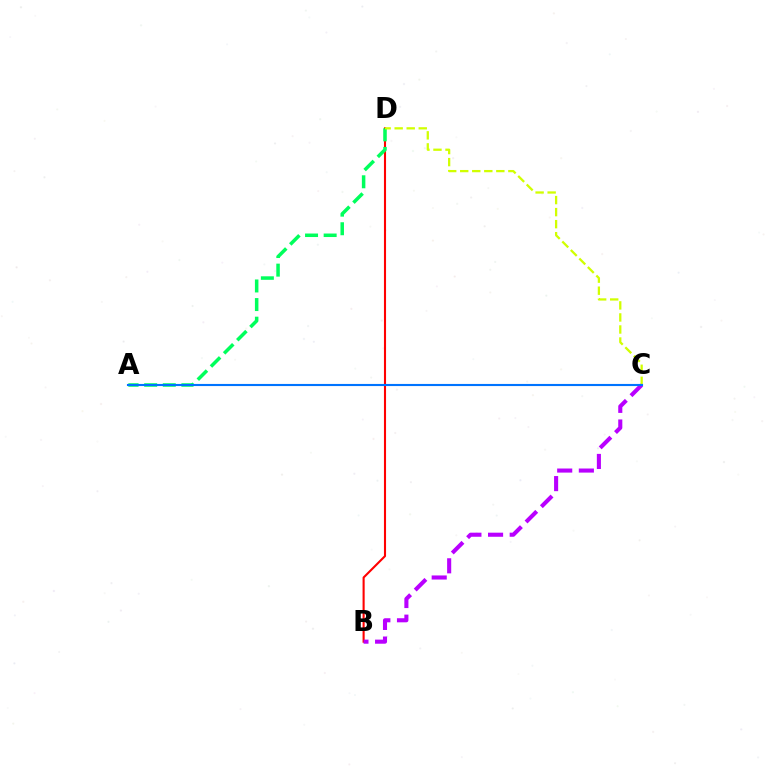{('B', 'D'): [{'color': '#ff0000', 'line_style': 'solid', 'thickness': 1.51}], ('A', 'D'): [{'color': '#00ff5c', 'line_style': 'dashed', 'thickness': 2.53}], ('C', 'D'): [{'color': '#d1ff00', 'line_style': 'dashed', 'thickness': 1.64}], ('B', 'C'): [{'color': '#b900ff', 'line_style': 'dashed', 'thickness': 2.94}], ('A', 'C'): [{'color': '#0074ff', 'line_style': 'solid', 'thickness': 1.53}]}